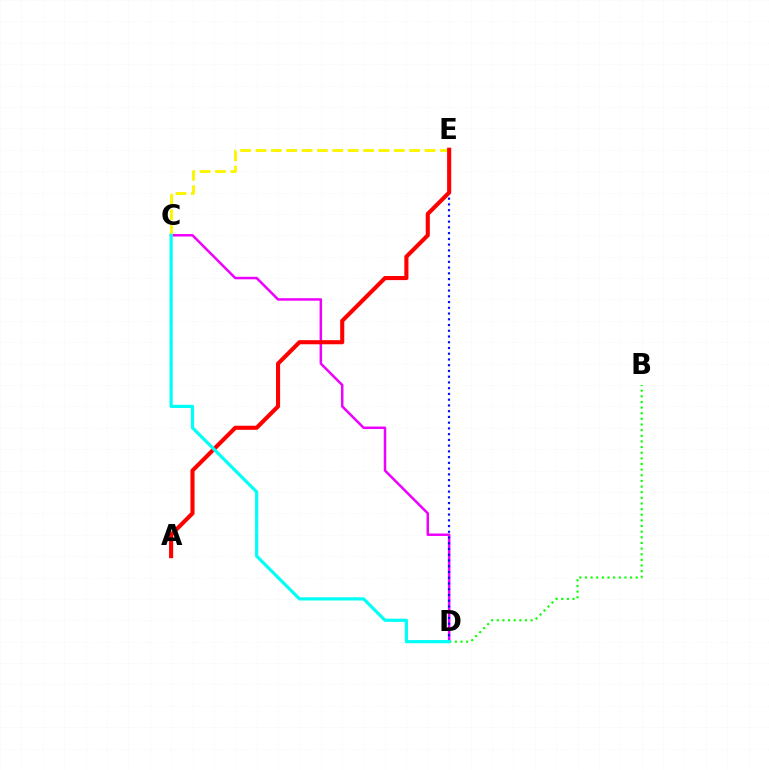{('C', 'D'): [{'color': '#ee00ff', 'line_style': 'solid', 'thickness': 1.8}, {'color': '#00fff6', 'line_style': 'solid', 'thickness': 2.3}], ('D', 'E'): [{'color': '#0010ff', 'line_style': 'dotted', 'thickness': 1.56}], ('B', 'D'): [{'color': '#08ff00', 'line_style': 'dotted', 'thickness': 1.53}], ('C', 'E'): [{'color': '#fcf500', 'line_style': 'dashed', 'thickness': 2.09}], ('A', 'E'): [{'color': '#ff0000', 'line_style': 'solid', 'thickness': 2.95}]}